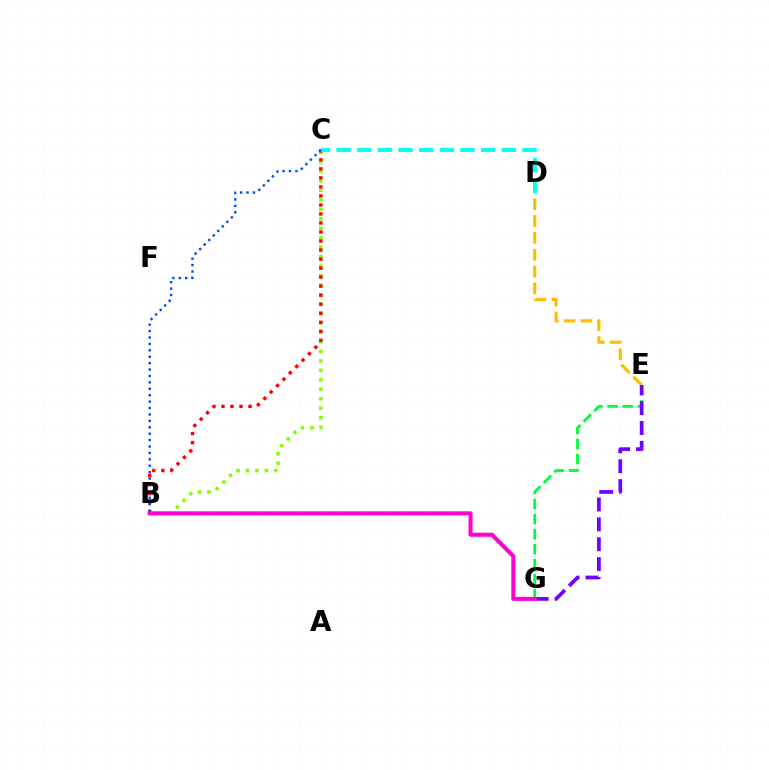{('E', 'G'): [{'color': '#00ff39', 'line_style': 'dashed', 'thickness': 2.05}, {'color': '#7200ff', 'line_style': 'dashed', 'thickness': 2.7}], ('D', 'E'): [{'color': '#ffbd00', 'line_style': 'dashed', 'thickness': 2.29}], ('B', 'C'): [{'color': '#84ff00', 'line_style': 'dotted', 'thickness': 2.57}, {'color': '#ff0000', 'line_style': 'dotted', 'thickness': 2.45}, {'color': '#004bff', 'line_style': 'dotted', 'thickness': 1.74}], ('C', 'D'): [{'color': '#00fff6', 'line_style': 'dashed', 'thickness': 2.81}], ('B', 'G'): [{'color': '#ff00cf', 'line_style': 'solid', 'thickness': 2.91}]}